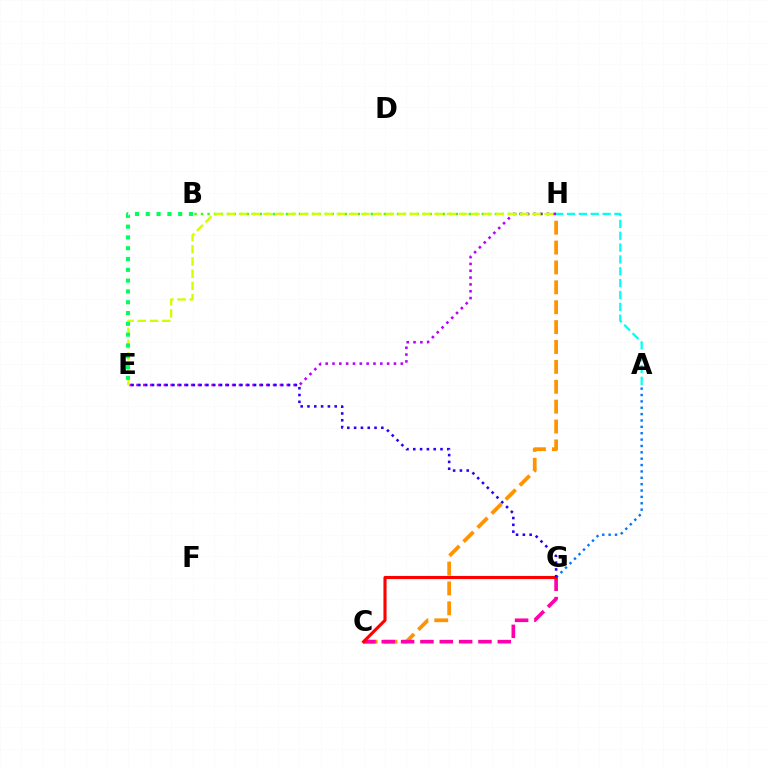{('B', 'H'): [{'color': '#3dff00', 'line_style': 'dotted', 'thickness': 1.77}], ('C', 'H'): [{'color': '#ff9400', 'line_style': 'dashed', 'thickness': 2.7}], ('E', 'H'): [{'color': '#b900ff', 'line_style': 'dotted', 'thickness': 1.86}, {'color': '#d1ff00', 'line_style': 'dashed', 'thickness': 1.66}], ('C', 'G'): [{'color': '#ff00ac', 'line_style': 'dashed', 'thickness': 2.63}, {'color': '#ff0000', 'line_style': 'solid', 'thickness': 2.24}], ('A', 'H'): [{'color': '#00fff6', 'line_style': 'dashed', 'thickness': 1.61}], ('A', 'G'): [{'color': '#0074ff', 'line_style': 'dotted', 'thickness': 1.73}], ('B', 'E'): [{'color': '#00ff5c', 'line_style': 'dotted', 'thickness': 2.93}], ('E', 'G'): [{'color': '#2500ff', 'line_style': 'dotted', 'thickness': 1.85}]}